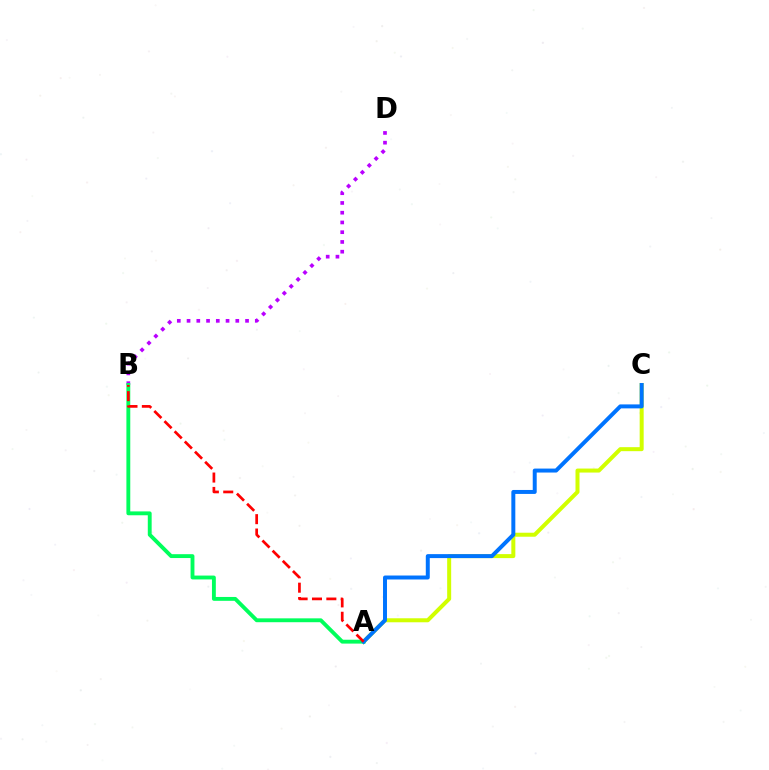{('B', 'D'): [{'color': '#b900ff', 'line_style': 'dotted', 'thickness': 2.65}], ('A', 'C'): [{'color': '#d1ff00', 'line_style': 'solid', 'thickness': 2.89}, {'color': '#0074ff', 'line_style': 'solid', 'thickness': 2.86}], ('A', 'B'): [{'color': '#00ff5c', 'line_style': 'solid', 'thickness': 2.78}, {'color': '#ff0000', 'line_style': 'dashed', 'thickness': 1.95}]}